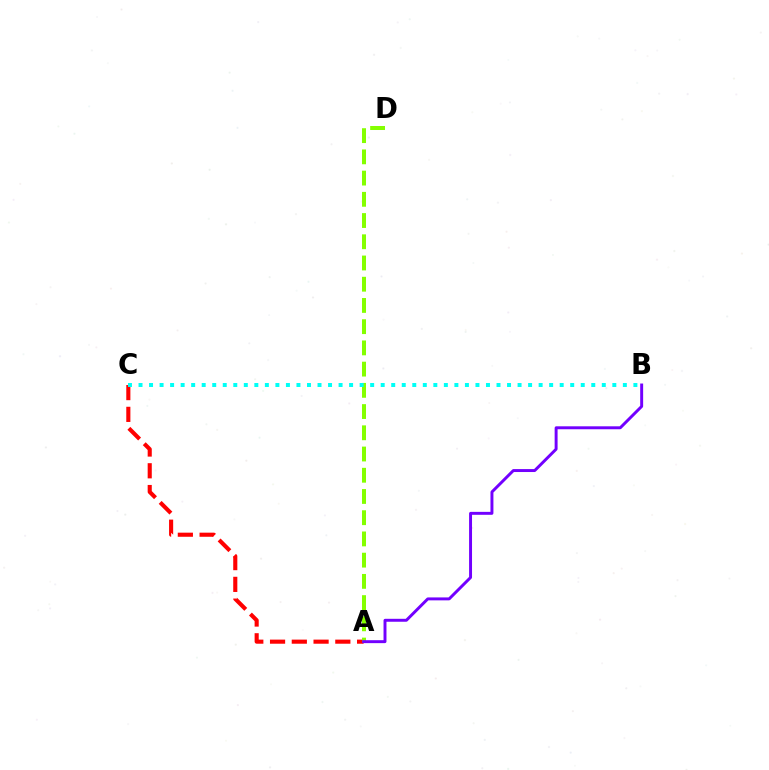{('A', 'C'): [{'color': '#ff0000', 'line_style': 'dashed', 'thickness': 2.96}], ('A', 'D'): [{'color': '#84ff00', 'line_style': 'dashed', 'thickness': 2.88}], ('A', 'B'): [{'color': '#7200ff', 'line_style': 'solid', 'thickness': 2.12}], ('B', 'C'): [{'color': '#00fff6', 'line_style': 'dotted', 'thickness': 2.86}]}